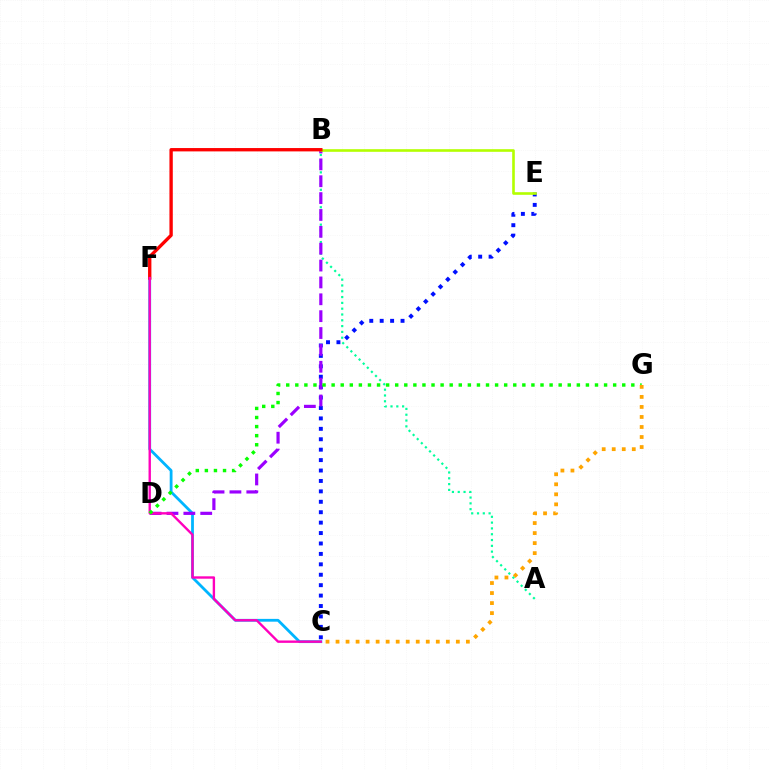{('C', 'E'): [{'color': '#0010ff', 'line_style': 'dotted', 'thickness': 2.83}], ('A', 'B'): [{'color': '#00ff9d', 'line_style': 'dotted', 'thickness': 1.58}], ('C', 'F'): [{'color': '#00b5ff', 'line_style': 'solid', 'thickness': 2.01}, {'color': '#ff00bd', 'line_style': 'solid', 'thickness': 1.71}], ('B', 'D'): [{'color': '#9b00ff', 'line_style': 'dashed', 'thickness': 2.29}], ('B', 'E'): [{'color': '#b3ff00', 'line_style': 'solid', 'thickness': 1.89}], ('B', 'F'): [{'color': '#ff0000', 'line_style': 'solid', 'thickness': 2.41}], ('D', 'G'): [{'color': '#08ff00', 'line_style': 'dotted', 'thickness': 2.47}], ('C', 'G'): [{'color': '#ffa500', 'line_style': 'dotted', 'thickness': 2.72}]}